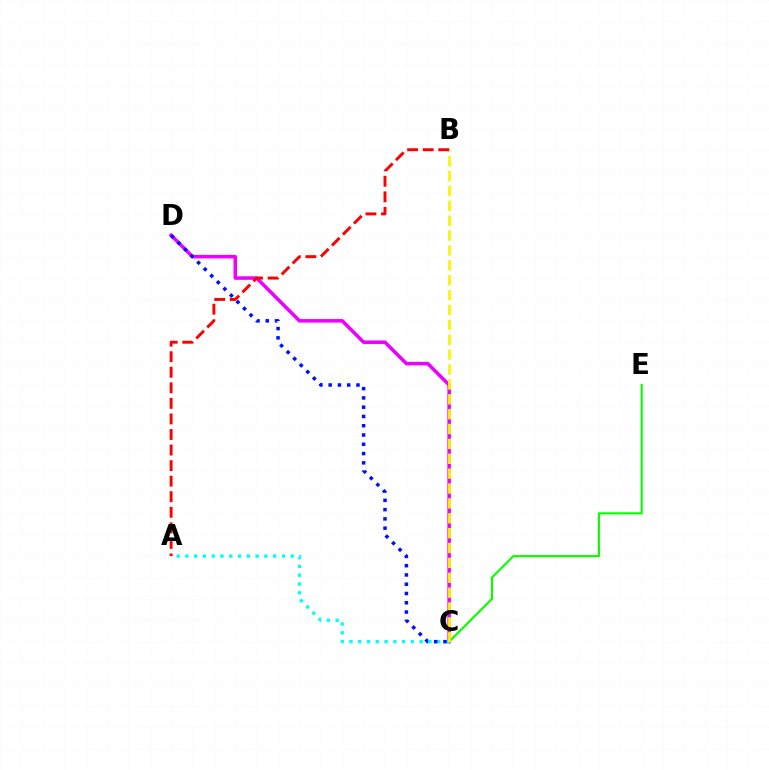{('C', 'E'): [{'color': '#08ff00', 'line_style': 'solid', 'thickness': 1.53}], ('C', 'D'): [{'color': '#ee00ff', 'line_style': 'solid', 'thickness': 2.54}, {'color': '#0010ff', 'line_style': 'dotted', 'thickness': 2.52}], ('A', 'C'): [{'color': '#00fff6', 'line_style': 'dotted', 'thickness': 2.39}], ('B', 'C'): [{'color': '#fcf500', 'line_style': 'dashed', 'thickness': 2.02}], ('A', 'B'): [{'color': '#ff0000', 'line_style': 'dashed', 'thickness': 2.11}]}